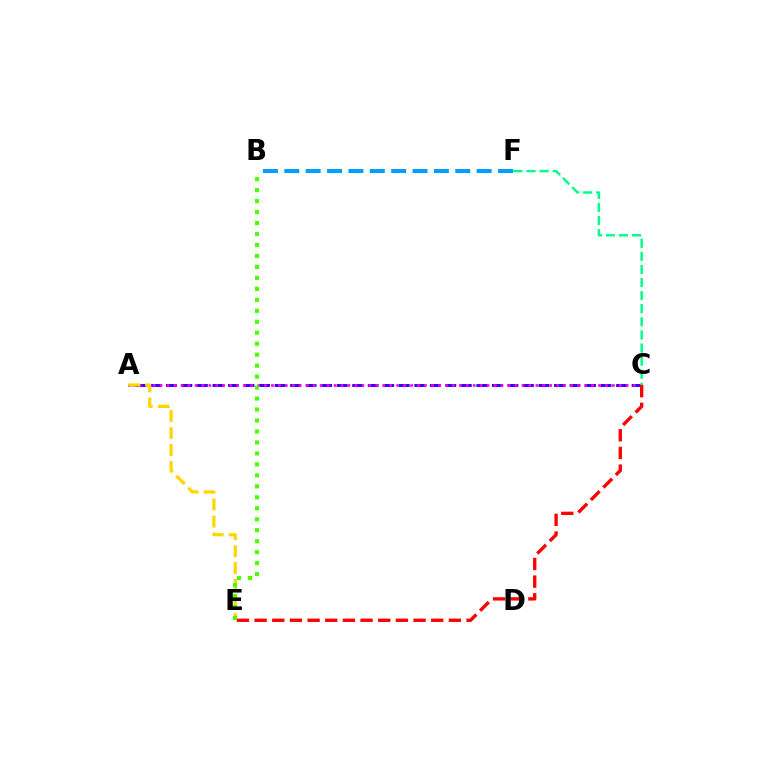{('A', 'C'): [{'color': '#3700ff', 'line_style': 'dashed', 'thickness': 2.11}, {'color': '#ff00ed', 'line_style': 'dotted', 'thickness': 1.89}], ('C', 'E'): [{'color': '#ff0000', 'line_style': 'dashed', 'thickness': 2.4}], ('B', 'F'): [{'color': '#009eff', 'line_style': 'dashed', 'thickness': 2.9}], ('A', 'E'): [{'color': '#ffd500', 'line_style': 'dashed', 'thickness': 2.31}], ('C', 'F'): [{'color': '#00ff86', 'line_style': 'dashed', 'thickness': 1.78}], ('B', 'E'): [{'color': '#4fff00', 'line_style': 'dotted', 'thickness': 2.98}]}